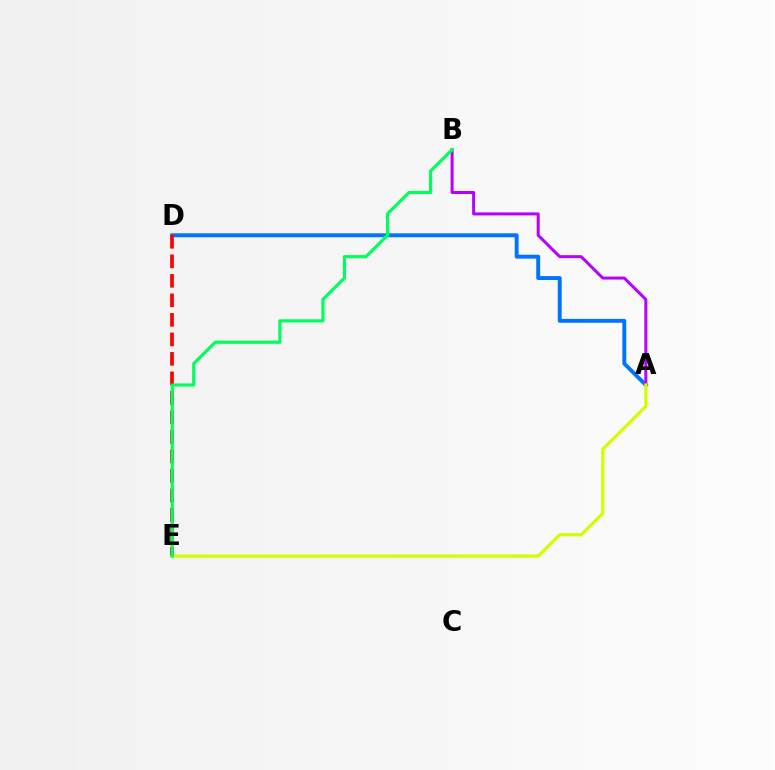{('A', 'D'): [{'color': '#0074ff', 'line_style': 'solid', 'thickness': 2.82}], ('A', 'B'): [{'color': '#b900ff', 'line_style': 'solid', 'thickness': 2.16}], ('D', 'E'): [{'color': '#ff0000', 'line_style': 'dashed', 'thickness': 2.65}], ('A', 'E'): [{'color': '#d1ff00', 'line_style': 'solid', 'thickness': 2.31}], ('B', 'E'): [{'color': '#00ff5c', 'line_style': 'solid', 'thickness': 2.29}]}